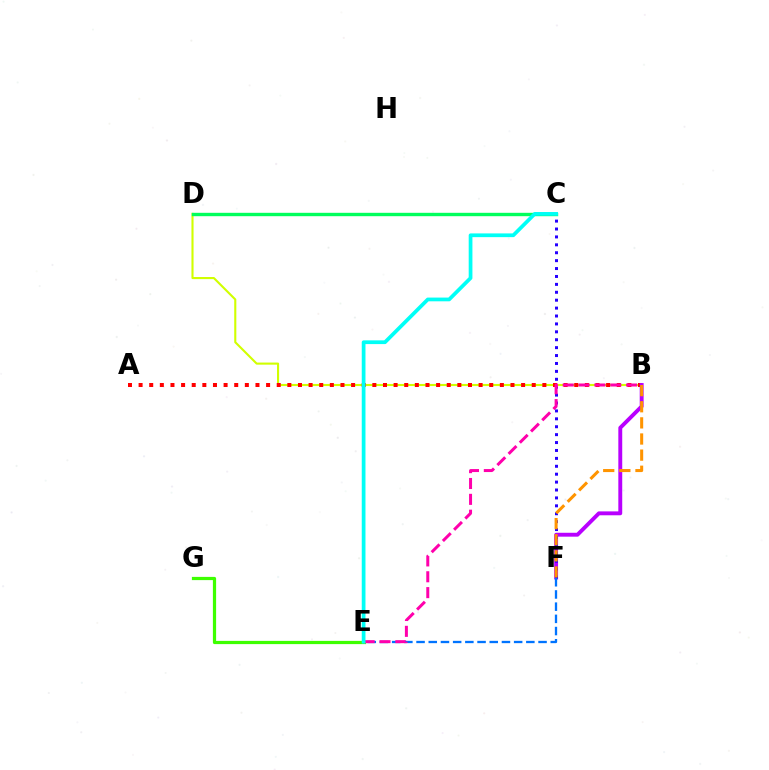{('B', 'D'): [{'color': '#d1ff00', 'line_style': 'solid', 'thickness': 1.52}], ('A', 'B'): [{'color': '#ff0000', 'line_style': 'dotted', 'thickness': 2.89}], ('E', 'G'): [{'color': '#3dff00', 'line_style': 'solid', 'thickness': 2.32}], ('B', 'F'): [{'color': '#b900ff', 'line_style': 'solid', 'thickness': 2.8}, {'color': '#ff9400', 'line_style': 'dashed', 'thickness': 2.19}], ('C', 'F'): [{'color': '#2500ff', 'line_style': 'dotted', 'thickness': 2.15}], ('C', 'D'): [{'color': '#00ff5c', 'line_style': 'solid', 'thickness': 2.43}], ('E', 'F'): [{'color': '#0074ff', 'line_style': 'dashed', 'thickness': 1.66}], ('B', 'E'): [{'color': '#ff00ac', 'line_style': 'dashed', 'thickness': 2.15}], ('C', 'E'): [{'color': '#00fff6', 'line_style': 'solid', 'thickness': 2.69}]}